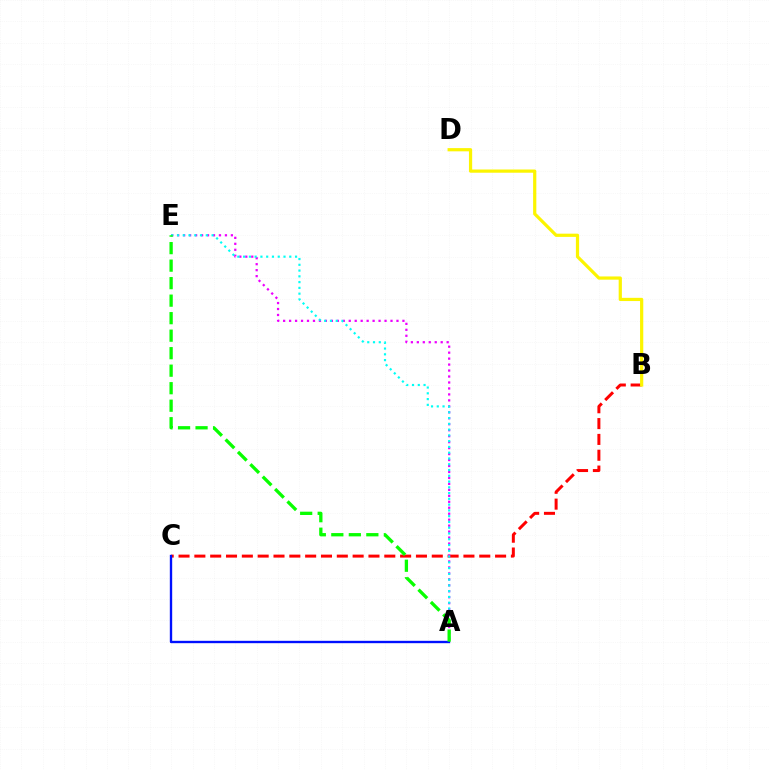{('B', 'C'): [{'color': '#ff0000', 'line_style': 'dashed', 'thickness': 2.15}], ('A', 'C'): [{'color': '#0010ff', 'line_style': 'solid', 'thickness': 1.7}], ('A', 'E'): [{'color': '#ee00ff', 'line_style': 'dotted', 'thickness': 1.62}, {'color': '#00fff6', 'line_style': 'dotted', 'thickness': 1.57}, {'color': '#08ff00', 'line_style': 'dashed', 'thickness': 2.38}], ('B', 'D'): [{'color': '#fcf500', 'line_style': 'solid', 'thickness': 2.31}]}